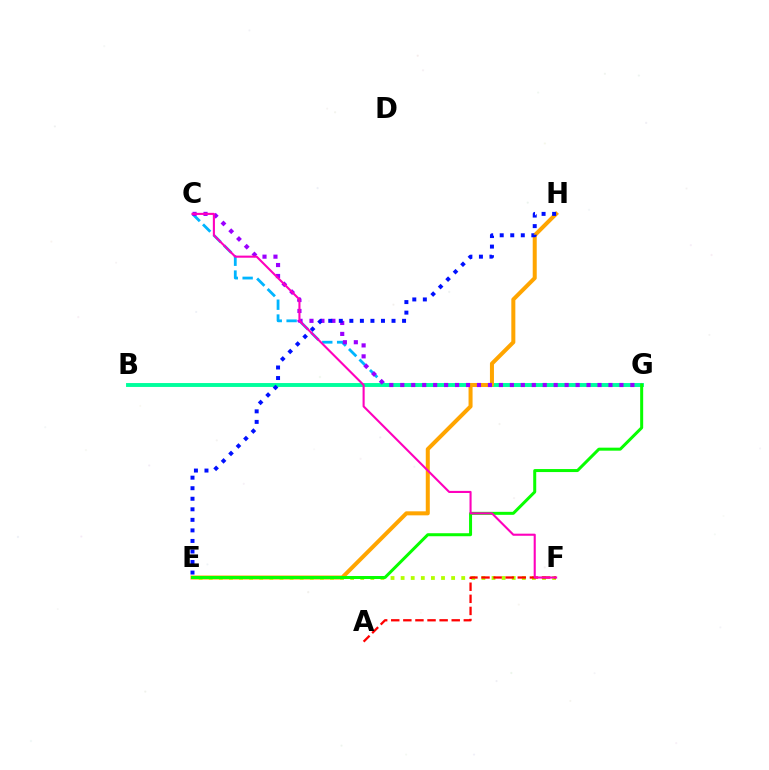{('C', 'G'): [{'color': '#00b5ff', 'line_style': 'dashed', 'thickness': 2.02}, {'color': '#9b00ff', 'line_style': 'dotted', 'thickness': 2.98}], ('B', 'G'): [{'color': '#00ff9d', 'line_style': 'solid', 'thickness': 2.81}], ('E', 'H'): [{'color': '#ffa500', 'line_style': 'solid', 'thickness': 2.89}, {'color': '#0010ff', 'line_style': 'dotted', 'thickness': 2.86}], ('E', 'F'): [{'color': '#b3ff00', 'line_style': 'dotted', 'thickness': 2.74}], ('E', 'G'): [{'color': '#08ff00', 'line_style': 'solid', 'thickness': 2.17}], ('A', 'F'): [{'color': '#ff0000', 'line_style': 'dashed', 'thickness': 1.64}], ('C', 'F'): [{'color': '#ff00bd', 'line_style': 'solid', 'thickness': 1.51}]}